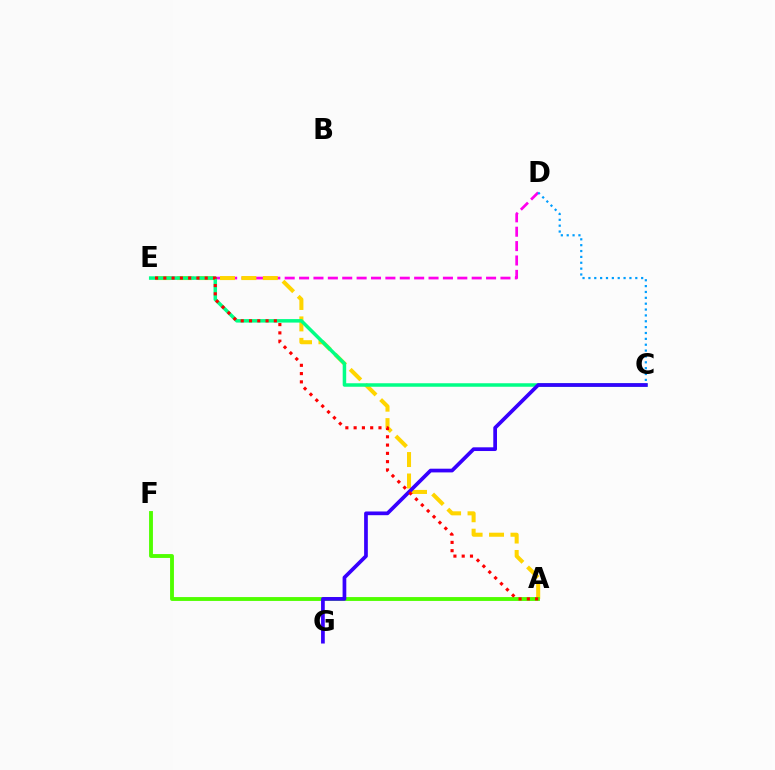{('D', 'E'): [{'color': '#ff00ed', 'line_style': 'dashed', 'thickness': 1.95}], ('C', 'D'): [{'color': '#009eff', 'line_style': 'dotted', 'thickness': 1.59}], ('A', 'E'): [{'color': '#ffd500', 'line_style': 'dashed', 'thickness': 2.91}, {'color': '#ff0000', 'line_style': 'dotted', 'thickness': 2.25}], ('A', 'F'): [{'color': '#4fff00', 'line_style': 'solid', 'thickness': 2.78}], ('C', 'E'): [{'color': '#00ff86', 'line_style': 'solid', 'thickness': 2.52}], ('C', 'G'): [{'color': '#3700ff', 'line_style': 'solid', 'thickness': 2.67}]}